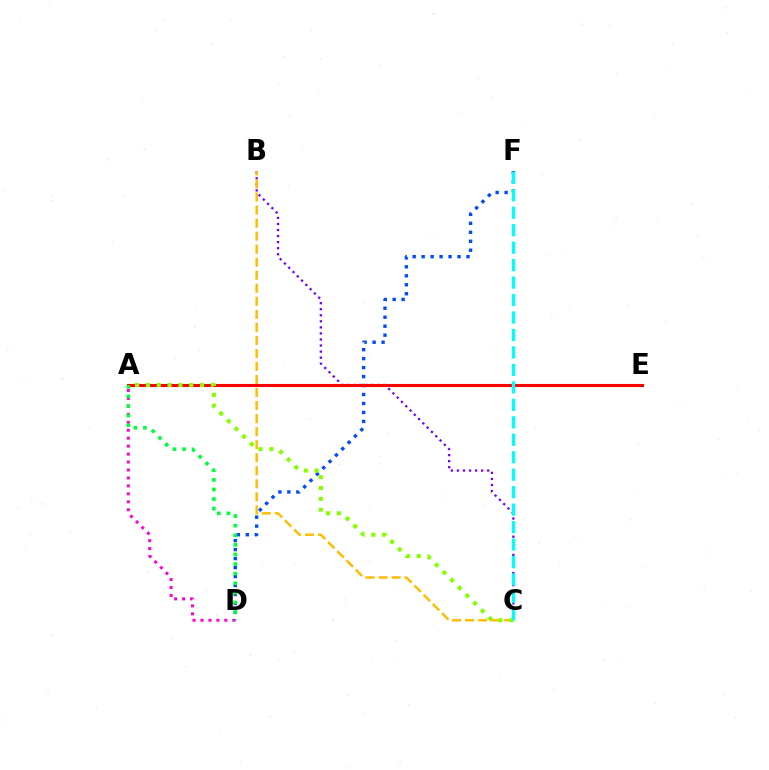{('B', 'C'): [{'color': '#7200ff', 'line_style': 'dotted', 'thickness': 1.65}, {'color': '#ffbd00', 'line_style': 'dashed', 'thickness': 1.77}], ('A', 'D'): [{'color': '#ff00cf', 'line_style': 'dotted', 'thickness': 2.16}, {'color': '#00ff39', 'line_style': 'dotted', 'thickness': 2.61}], ('D', 'F'): [{'color': '#004bff', 'line_style': 'dotted', 'thickness': 2.44}], ('A', 'E'): [{'color': '#ff0000', 'line_style': 'solid', 'thickness': 2.22}], ('A', 'C'): [{'color': '#84ff00', 'line_style': 'dotted', 'thickness': 2.94}], ('C', 'F'): [{'color': '#00fff6', 'line_style': 'dashed', 'thickness': 2.37}]}